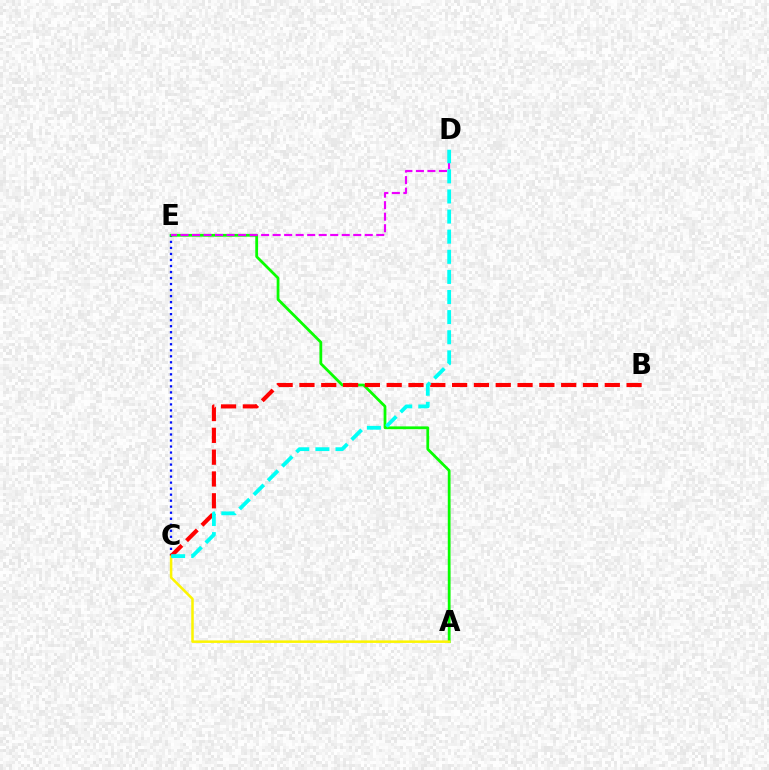{('C', 'E'): [{'color': '#0010ff', 'line_style': 'dotted', 'thickness': 1.64}], ('A', 'E'): [{'color': '#08ff00', 'line_style': 'solid', 'thickness': 1.99}], ('A', 'C'): [{'color': '#fcf500', 'line_style': 'solid', 'thickness': 1.81}], ('B', 'C'): [{'color': '#ff0000', 'line_style': 'dashed', 'thickness': 2.96}], ('D', 'E'): [{'color': '#ee00ff', 'line_style': 'dashed', 'thickness': 1.56}], ('C', 'D'): [{'color': '#00fff6', 'line_style': 'dashed', 'thickness': 2.73}]}